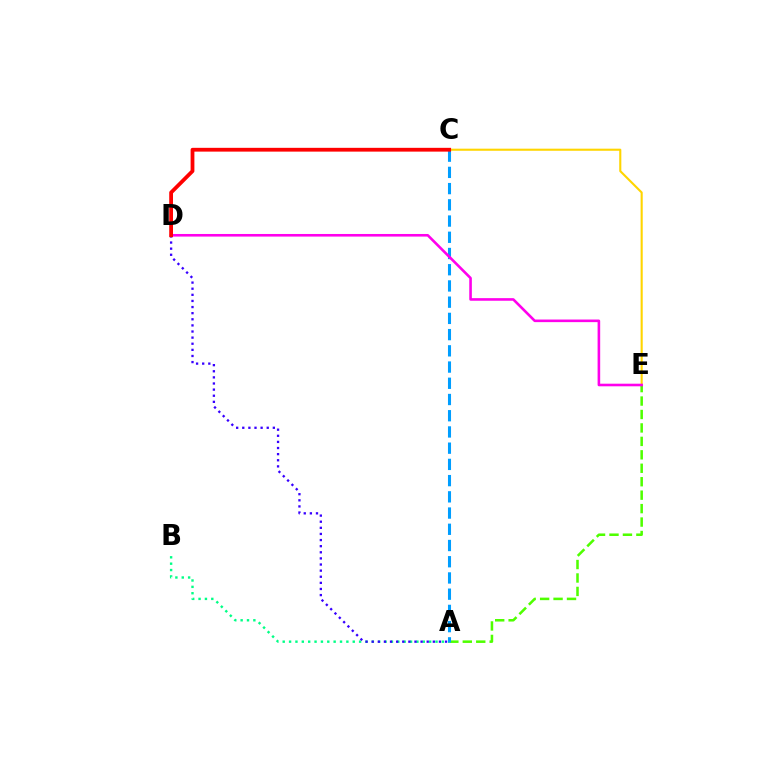{('A', 'B'): [{'color': '#00ff86', 'line_style': 'dotted', 'thickness': 1.73}], ('C', 'E'): [{'color': '#ffd500', 'line_style': 'solid', 'thickness': 1.52}], ('A', 'D'): [{'color': '#3700ff', 'line_style': 'dotted', 'thickness': 1.66}], ('A', 'E'): [{'color': '#4fff00', 'line_style': 'dashed', 'thickness': 1.83}], ('A', 'C'): [{'color': '#009eff', 'line_style': 'dashed', 'thickness': 2.2}], ('D', 'E'): [{'color': '#ff00ed', 'line_style': 'solid', 'thickness': 1.87}], ('C', 'D'): [{'color': '#ff0000', 'line_style': 'solid', 'thickness': 2.73}]}